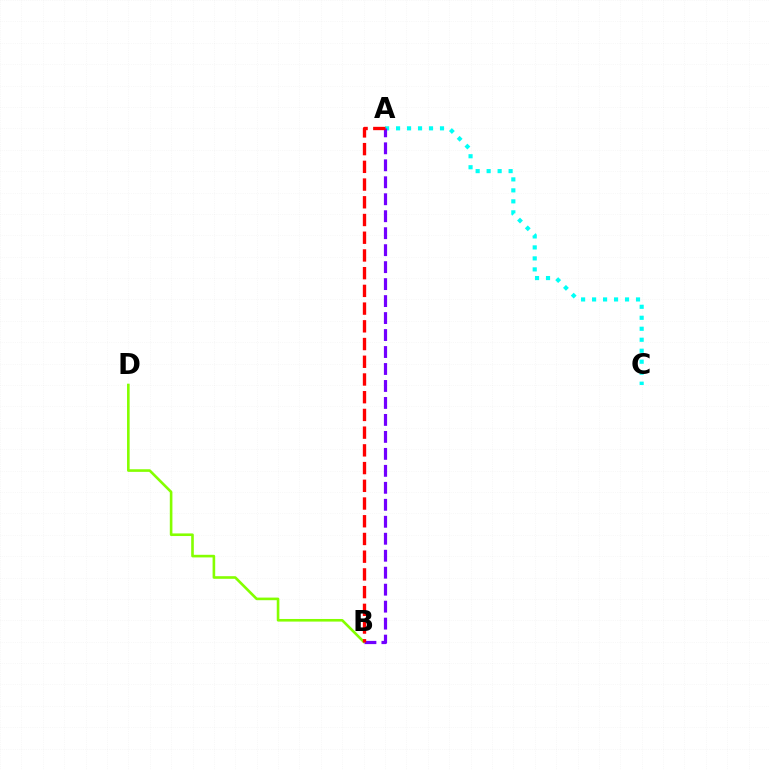{('B', 'D'): [{'color': '#84ff00', 'line_style': 'solid', 'thickness': 1.88}], ('A', 'C'): [{'color': '#00fff6', 'line_style': 'dotted', 'thickness': 2.98}], ('A', 'B'): [{'color': '#7200ff', 'line_style': 'dashed', 'thickness': 2.31}, {'color': '#ff0000', 'line_style': 'dashed', 'thickness': 2.41}]}